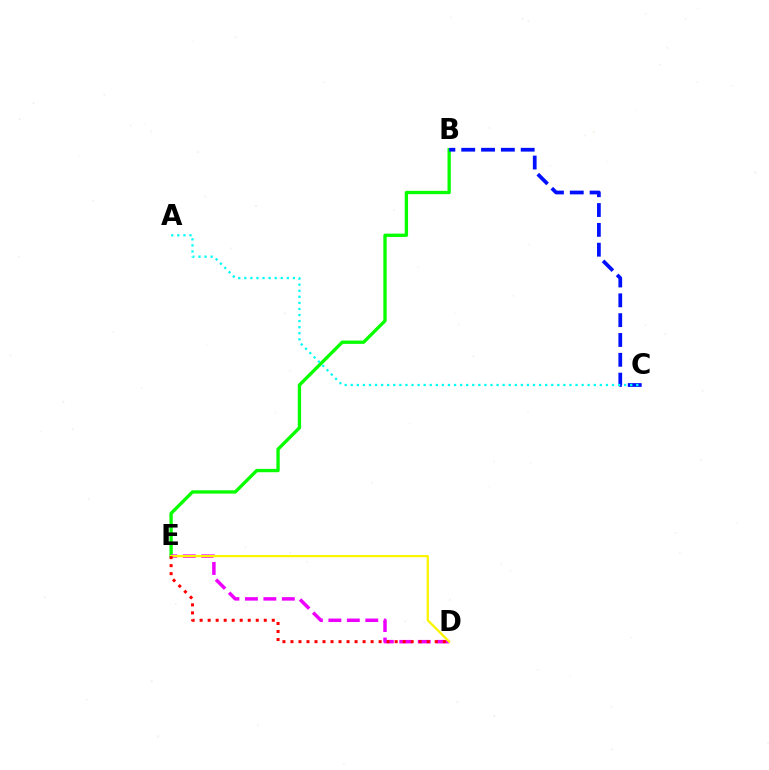{('B', 'E'): [{'color': '#08ff00', 'line_style': 'solid', 'thickness': 2.39}], ('B', 'C'): [{'color': '#0010ff', 'line_style': 'dashed', 'thickness': 2.69}], ('A', 'C'): [{'color': '#00fff6', 'line_style': 'dotted', 'thickness': 1.65}], ('D', 'E'): [{'color': '#ee00ff', 'line_style': 'dashed', 'thickness': 2.51}, {'color': '#fcf500', 'line_style': 'solid', 'thickness': 1.64}, {'color': '#ff0000', 'line_style': 'dotted', 'thickness': 2.18}]}